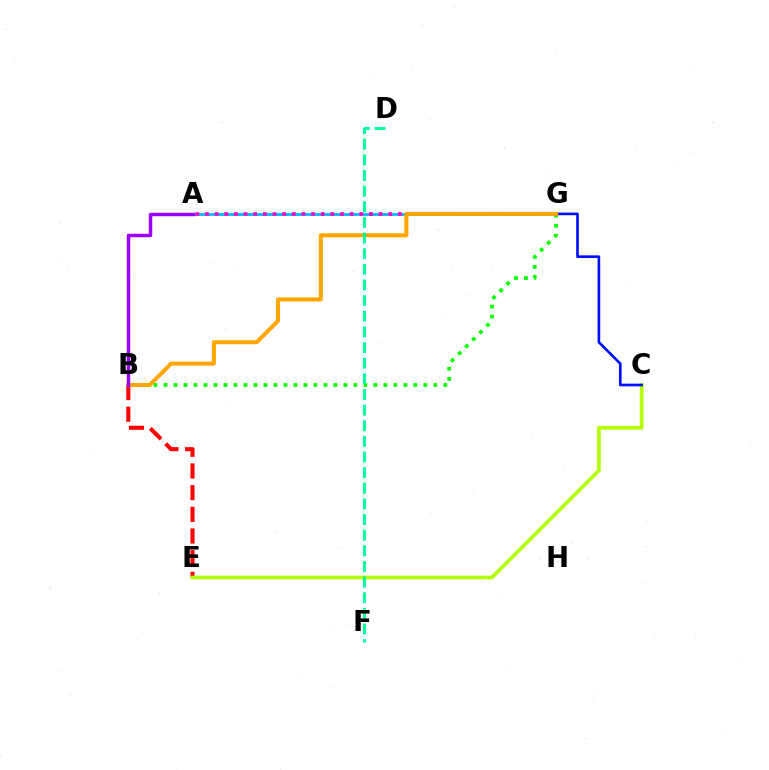{('B', 'E'): [{'color': '#ff0000', 'line_style': 'dashed', 'thickness': 2.94}], ('A', 'G'): [{'color': '#00b5ff', 'line_style': 'solid', 'thickness': 1.97}, {'color': '#ff00bd', 'line_style': 'dotted', 'thickness': 2.62}], ('B', 'G'): [{'color': '#08ff00', 'line_style': 'dotted', 'thickness': 2.72}, {'color': '#ffa500', 'line_style': 'solid', 'thickness': 2.89}], ('C', 'E'): [{'color': '#b3ff00', 'line_style': 'solid', 'thickness': 2.68}], ('C', 'G'): [{'color': '#0010ff', 'line_style': 'solid', 'thickness': 1.92}], ('D', 'F'): [{'color': '#00ff9d', 'line_style': 'dashed', 'thickness': 2.12}], ('A', 'B'): [{'color': '#9b00ff', 'line_style': 'solid', 'thickness': 2.51}]}